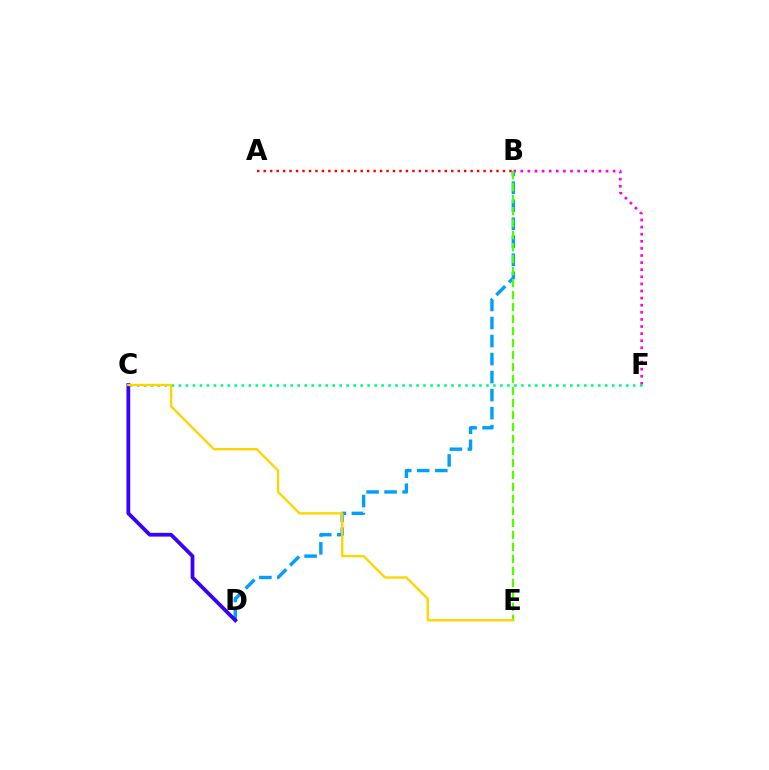{('B', 'F'): [{'color': '#ff00ed', 'line_style': 'dotted', 'thickness': 1.93}], ('B', 'D'): [{'color': '#009eff', 'line_style': 'dashed', 'thickness': 2.45}], ('B', 'E'): [{'color': '#4fff00', 'line_style': 'dashed', 'thickness': 1.63}], ('C', 'D'): [{'color': '#3700ff', 'line_style': 'solid', 'thickness': 2.71}], ('C', 'F'): [{'color': '#00ff86', 'line_style': 'dotted', 'thickness': 1.9}], ('A', 'B'): [{'color': '#ff0000', 'line_style': 'dotted', 'thickness': 1.76}], ('C', 'E'): [{'color': '#ffd500', 'line_style': 'solid', 'thickness': 1.7}]}